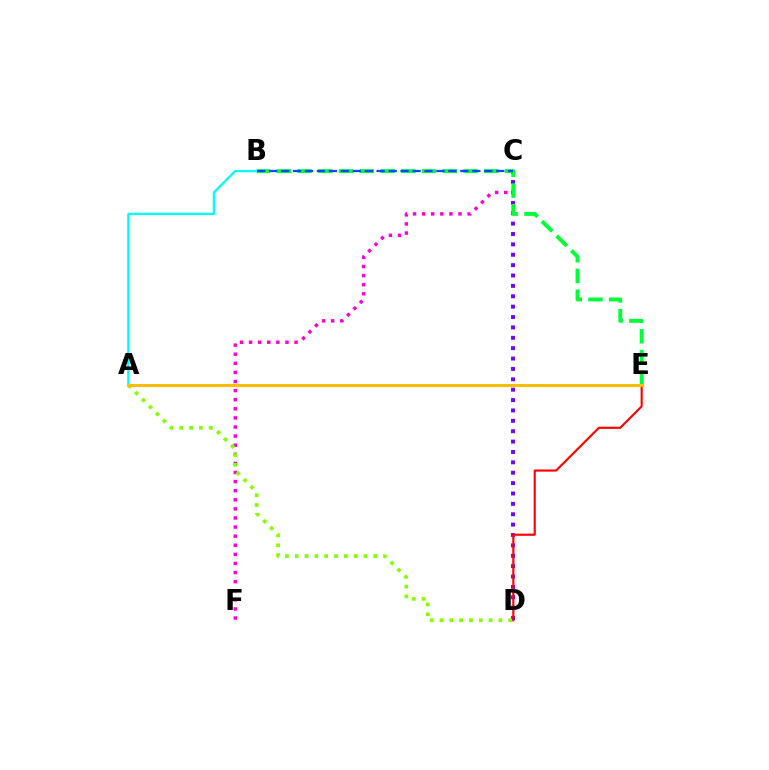{('C', 'F'): [{'color': '#ff00cf', 'line_style': 'dotted', 'thickness': 2.47}], ('C', 'D'): [{'color': '#7200ff', 'line_style': 'dotted', 'thickness': 2.82}], ('B', 'E'): [{'color': '#00ff39', 'line_style': 'dashed', 'thickness': 2.82}], ('A', 'B'): [{'color': '#00fff6', 'line_style': 'solid', 'thickness': 1.66}], ('A', 'D'): [{'color': '#84ff00', 'line_style': 'dotted', 'thickness': 2.67}], ('B', 'C'): [{'color': '#004bff', 'line_style': 'dashed', 'thickness': 1.62}], ('D', 'E'): [{'color': '#ff0000', 'line_style': 'solid', 'thickness': 1.54}], ('A', 'E'): [{'color': '#ffbd00', 'line_style': 'solid', 'thickness': 2.19}]}